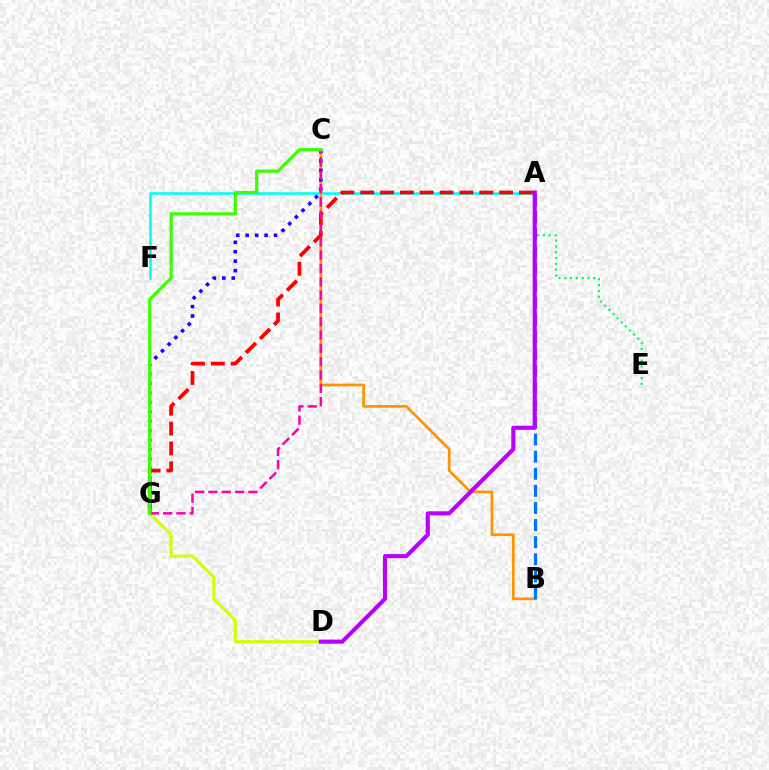{('A', 'F'): [{'color': '#00fff6', 'line_style': 'solid', 'thickness': 1.84}], ('B', 'C'): [{'color': '#ff9400', 'line_style': 'solid', 'thickness': 1.94}], ('A', 'E'): [{'color': '#00ff5c', 'line_style': 'dotted', 'thickness': 1.58}], ('A', 'G'): [{'color': '#ff0000', 'line_style': 'dashed', 'thickness': 2.69}], ('A', 'B'): [{'color': '#0074ff', 'line_style': 'dashed', 'thickness': 2.32}], ('C', 'G'): [{'color': '#2500ff', 'line_style': 'dotted', 'thickness': 2.57}, {'color': '#ff00ac', 'line_style': 'dashed', 'thickness': 1.81}, {'color': '#3dff00', 'line_style': 'solid', 'thickness': 2.33}], ('D', 'G'): [{'color': '#d1ff00', 'line_style': 'solid', 'thickness': 2.17}], ('A', 'D'): [{'color': '#b900ff', 'line_style': 'solid', 'thickness': 2.95}]}